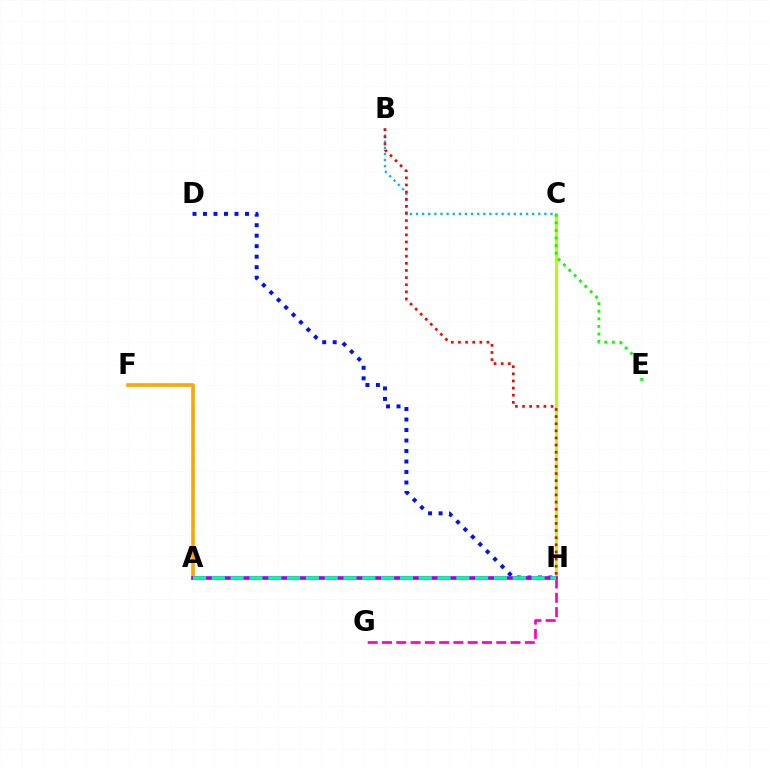{('A', 'F'): [{'color': '#ffa500', 'line_style': 'solid', 'thickness': 2.61}], ('B', 'C'): [{'color': '#00b5ff', 'line_style': 'dotted', 'thickness': 1.66}], ('G', 'H'): [{'color': '#ff00bd', 'line_style': 'dashed', 'thickness': 1.94}], ('D', 'H'): [{'color': '#0010ff', 'line_style': 'dotted', 'thickness': 2.85}], ('C', 'H'): [{'color': '#b3ff00', 'line_style': 'solid', 'thickness': 2.22}], ('A', 'H'): [{'color': '#9b00ff', 'line_style': 'solid', 'thickness': 2.61}, {'color': '#00ff9d', 'line_style': 'dashed', 'thickness': 2.55}], ('B', 'H'): [{'color': '#ff0000', 'line_style': 'dotted', 'thickness': 1.94}], ('C', 'E'): [{'color': '#08ff00', 'line_style': 'dotted', 'thickness': 2.06}]}